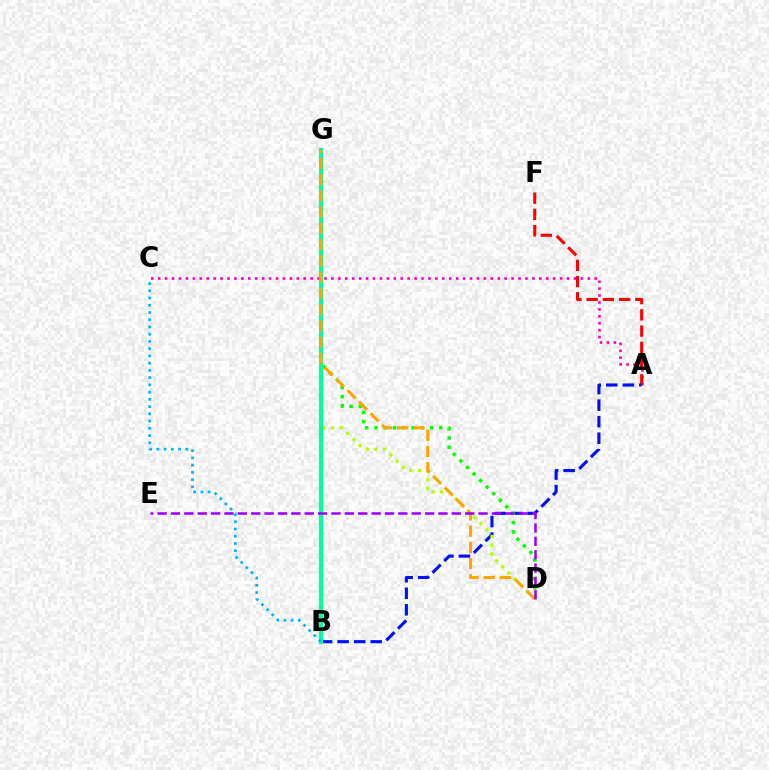{('A', 'C'): [{'color': '#ff00bd', 'line_style': 'dotted', 'thickness': 1.88}], ('A', 'F'): [{'color': '#ff0000', 'line_style': 'dashed', 'thickness': 2.21}], ('A', 'B'): [{'color': '#0010ff', 'line_style': 'dashed', 'thickness': 2.24}], ('D', 'G'): [{'color': '#08ff00', 'line_style': 'dotted', 'thickness': 2.52}, {'color': '#b3ff00', 'line_style': 'dotted', 'thickness': 2.37}, {'color': '#ffa500', 'line_style': 'dashed', 'thickness': 2.21}], ('B', 'G'): [{'color': '#00ff9d', 'line_style': 'solid', 'thickness': 3.0}], ('B', 'C'): [{'color': '#00b5ff', 'line_style': 'dotted', 'thickness': 1.97}], ('D', 'E'): [{'color': '#9b00ff', 'line_style': 'dashed', 'thickness': 1.82}]}